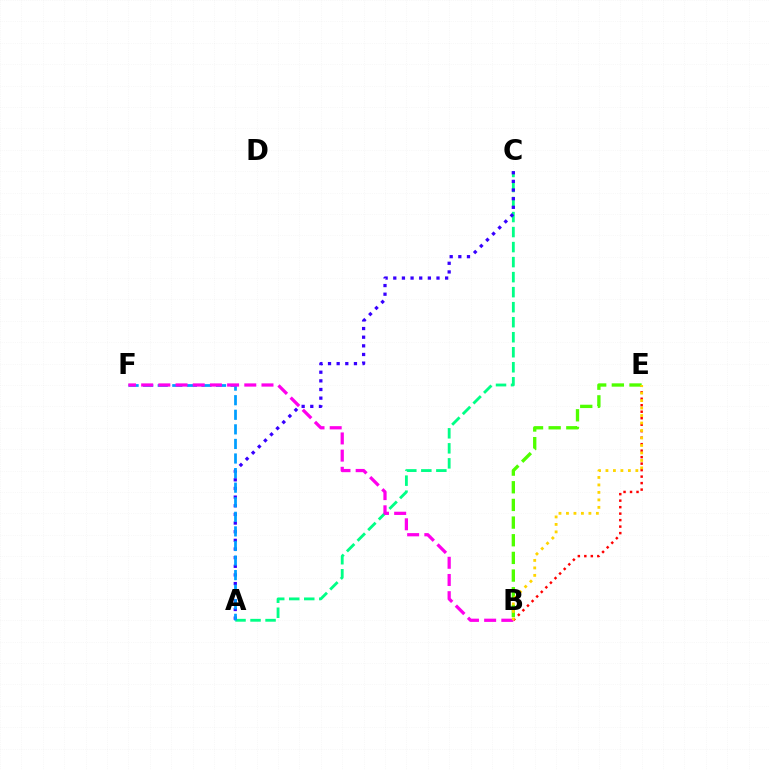{('B', 'E'): [{'color': '#ff0000', 'line_style': 'dotted', 'thickness': 1.76}, {'color': '#4fff00', 'line_style': 'dashed', 'thickness': 2.4}, {'color': '#ffd500', 'line_style': 'dotted', 'thickness': 2.03}], ('A', 'C'): [{'color': '#00ff86', 'line_style': 'dashed', 'thickness': 2.04}, {'color': '#3700ff', 'line_style': 'dotted', 'thickness': 2.35}], ('A', 'F'): [{'color': '#009eff', 'line_style': 'dashed', 'thickness': 1.98}], ('B', 'F'): [{'color': '#ff00ed', 'line_style': 'dashed', 'thickness': 2.33}]}